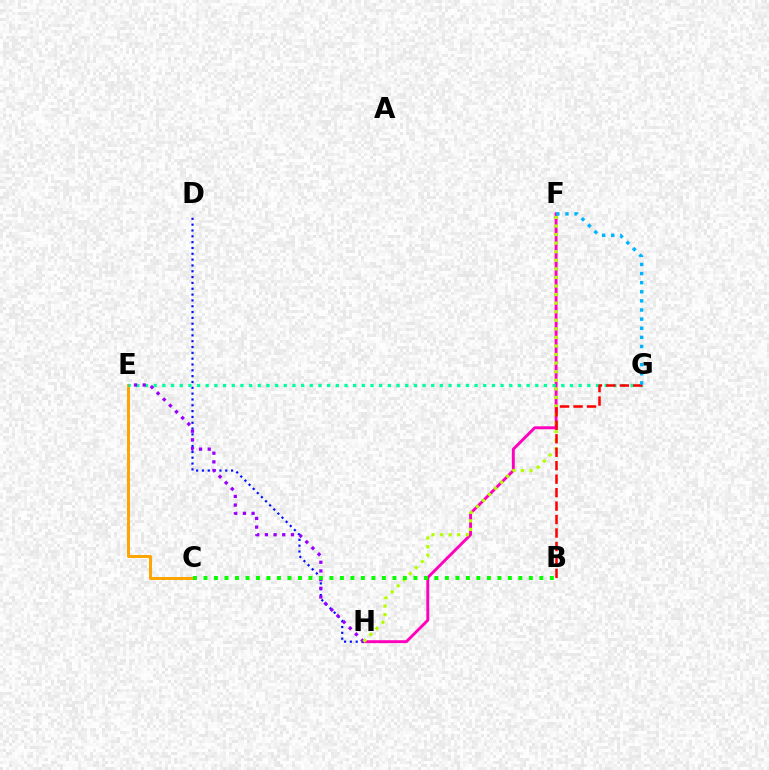{('F', 'H'): [{'color': '#ff00bd', 'line_style': 'solid', 'thickness': 2.09}, {'color': '#b3ff00', 'line_style': 'dotted', 'thickness': 2.33}], ('D', 'H'): [{'color': '#0010ff', 'line_style': 'dotted', 'thickness': 1.58}], ('C', 'E'): [{'color': '#ffa500', 'line_style': 'solid', 'thickness': 2.14}], ('E', 'G'): [{'color': '#00ff9d', 'line_style': 'dotted', 'thickness': 2.36}], ('E', 'H'): [{'color': '#9b00ff', 'line_style': 'dotted', 'thickness': 2.36}], ('B', 'G'): [{'color': '#ff0000', 'line_style': 'dashed', 'thickness': 1.83}], ('F', 'G'): [{'color': '#00b5ff', 'line_style': 'dotted', 'thickness': 2.48}], ('B', 'C'): [{'color': '#08ff00', 'line_style': 'dotted', 'thickness': 2.85}]}